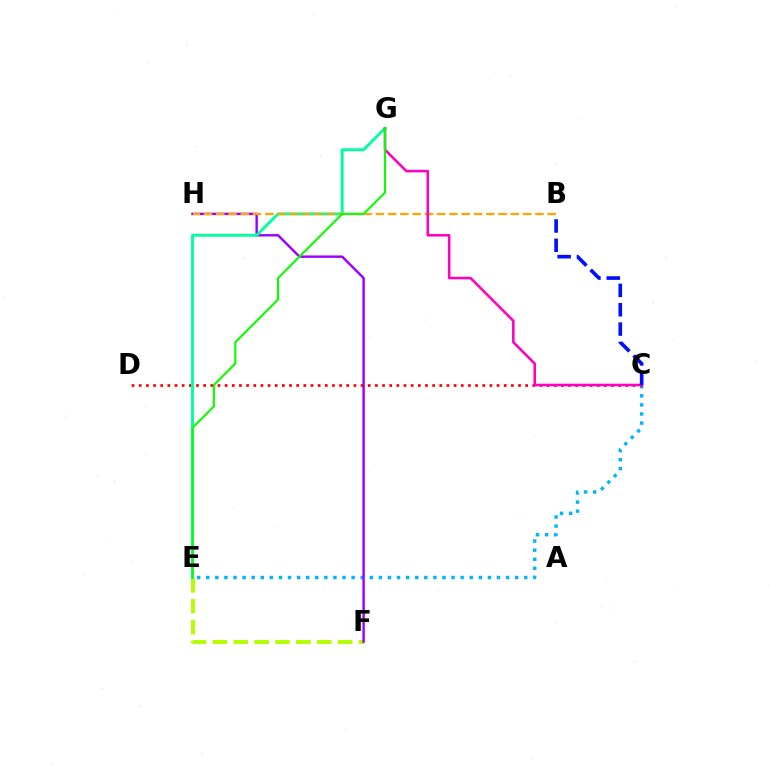{('E', 'F'): [{'color': '#b3ff00', 'line_style': 'dashed', 'thickness': 2.84}], ('C', 'E'): [{'color': '#00b5ff', 'line_style': 'dotted', 'thickness': 2.47}], ('F', 'H'): [{'color': '#9b00ff', 'line_style': 'solid', 'thickness': 1.75}], ('C', 'D'): [{'color': '#ff0000', 'line_style': 'dotted', 'thickness': 1.94}], ('E', 'G'): [{'color': '#00ff9d', 'line_style': 'solid', 'thickness': 2.08}, {'color': '#08ff00', 'line_style': 'solid', 'thickness': 1.51}], ('B', 'H'): [{'color': '#ffa500', 'line_style': 'dashed', 'thickness': 1.67}], ('C', 'G'): [{'color': '#ff00bd', 'line_style': 'solid', 'thickness': 1.85}], ('B', 'C'): [{'color': '#0010ff', 'line_style': 'dashed', 'thickness': 2.63}]}